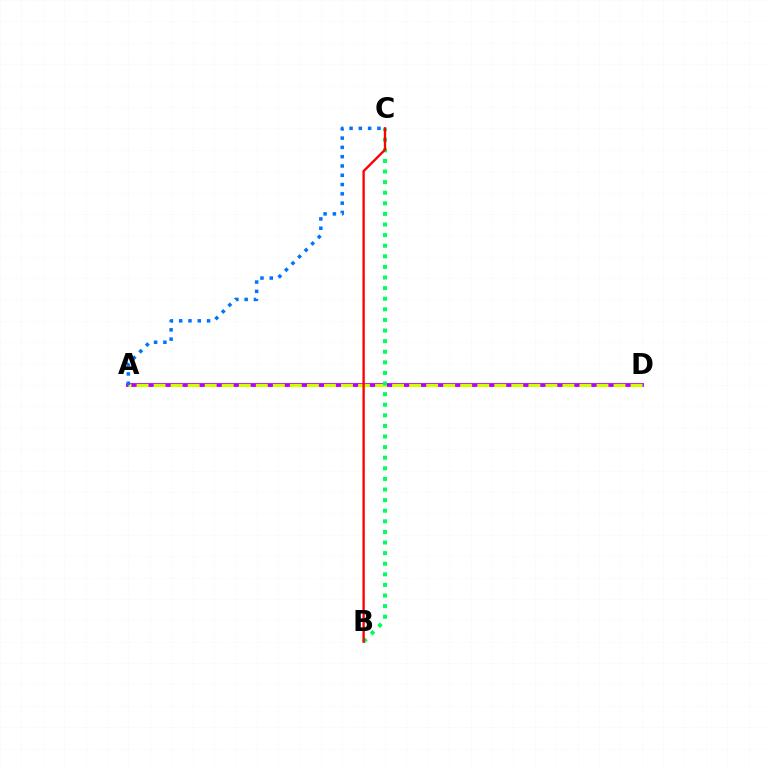{('A', 'D'): [{'color': '#b900ff', 'line_style': 'solid', 'thickness': 2.76}, {'color': '#d1ff00', 'line_style': 'dashed', 'thickness': 2.31}], ('B', 'C'): [{'color': '#00ff5c', 'line_style': 'dotted', 'thickness': 2.88}, {'color': '#ff0000', 'line_style': 'solid', 'thickness': 1.7}], ('A', 'C'): [{'color': '#0074ff', 'line_style': 'dotted', 'thickness': 2.53}]}